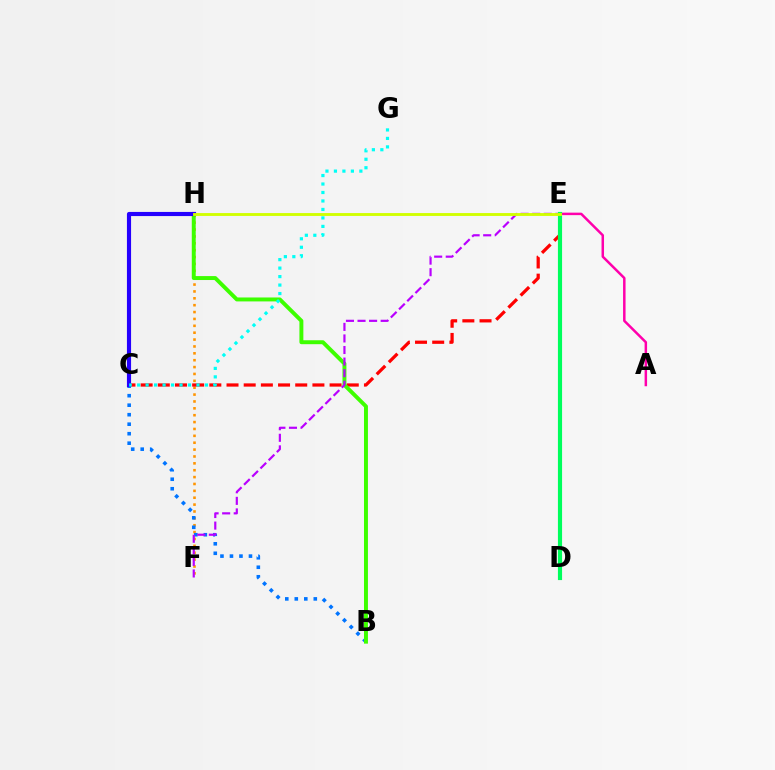{('F', 'H'): [{'color': '#ff9400', 'line_style': 'dotted', 'thickness': 1.87}], ('B', 'C'): [{'color': '#0074ff', 'line_style': 'dotted', 'thickness': 2.58}], ('A', 'E'): [{'color': '#ff00ac', 'line_style': 'solid', 'thickness': 1.79}], ('C', 'E'): [{'color': '#ff0000', 'line_style': 'dashed', 'thickness': 2.33}], ('B', 'H'): [{'color': '#3dff00', 'line_style': 'solid', 'thickness': 2.84}], ('E', 'F'): [{'color': '#b900ff', 'line_style': 'dashed', 'thickness': 1.57}], ('D', 'E'): [{'color': '#00ff5c', 'line_style': 'solid', 'thickness': 2.98}], ('C', 'H'): [{'color': '#2500ff', 'line_style': 'solid', 'thickness': 2.98}], ('E', 'H'): [{'color': '#d1ff00', 'line_style': 'solid', 'thickness': 2.07}], ('C', 'G'): [{'color': '#00fff6', 'line_style': 'dotted', 'thickness': 2.3}]}